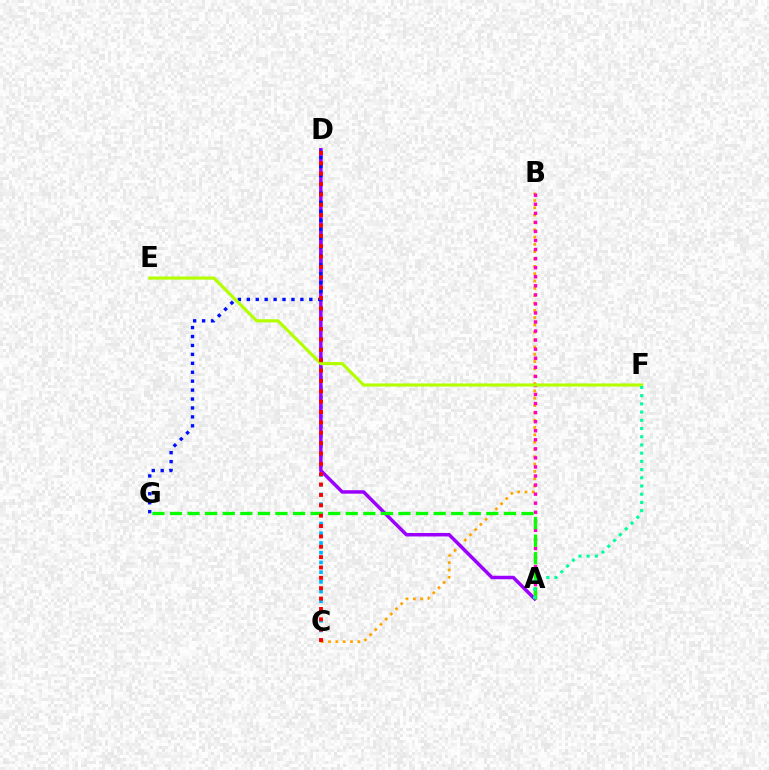{('C', 'D'): [{'color': '#00b5ff', 'line_style': 'dotted', 'thickness': 2.64}, {'color': '#ff0000', 'line_style': 'dotted', 'thickness': 2.82}], ('B', 'C'): [{'color': '#ffa500', 'line_style': 'dotted', 'thickness': 1.99}], ('A', 'D'): [{'color': '#9b00ff', 'line_style': 'solid', 'thickness': 2.5}], ('A', 'B'): [{'color': '#ff00bd', 'line_style': 'dotted', 'thickness': 2.46}], ('A', 'G'): [{'color': '#08ff00', 'line_style': 'dashed', 'thickness': 2.39}], ('D', 'G'): [{'color': '#0010ff', 'line_style': 'dotted', 'thickness': 2.43}], ('E', 'F'): [{'color': '#b3ff00', 'line_style': 'solid', 'thickness': 2.26}], ('A', 'F'): [{'color': '#00ff9d', 'line_style': 'dotted', 'thickness': 2.23}]}